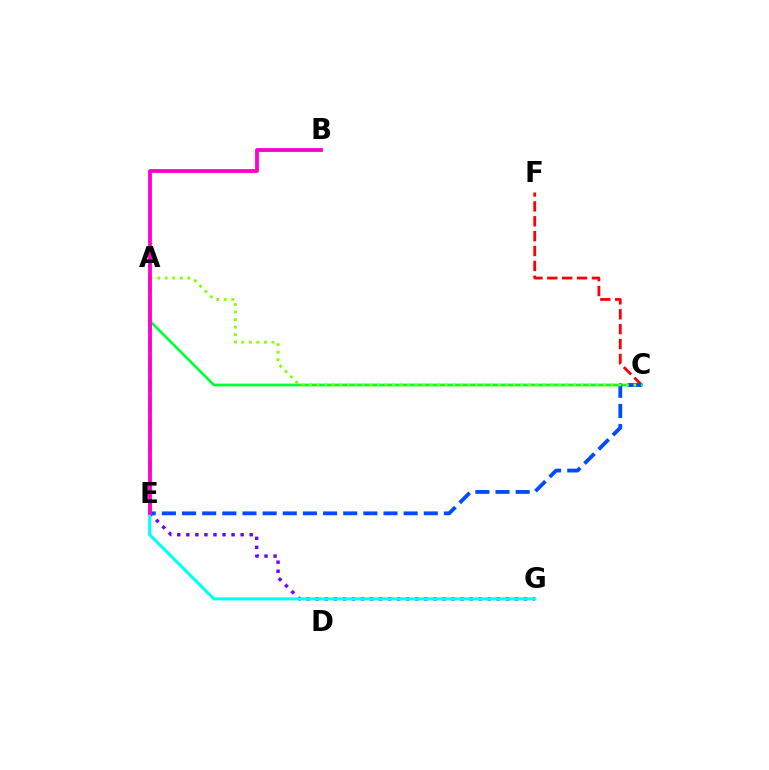{('E', 'G'): [{'color': '#7200ff', 'line_style': 'dotted', 'thickness': 2.46}, {'color': '#00fff6', 'line_style': 'solid', 'thickness': 2.21}], ('C', 'F'): [{'color': '#ff0000', 'line_style': 'dashed', 'thickness': 2.02}], ('A', 'E'): [{'color': '#ffbd00', 'line_style': 'dashed', 'thickness': 2.74}], ('A', 'C'): [{'color': '#00ff39', 'line_style': 'solid', 'thickness': 1.98}, {'color': '#84ff00', 'line_style': 'dotted', 'thickness': 2.05}], ('C', 'E'): [{'color': '#004bff', 'line_style': 'dashed', 'thickness': 2.74}], ('B', 'E'): [{'color': '#ff00cf', 'line_style': 'solid', 'thickness': 2.74}]}